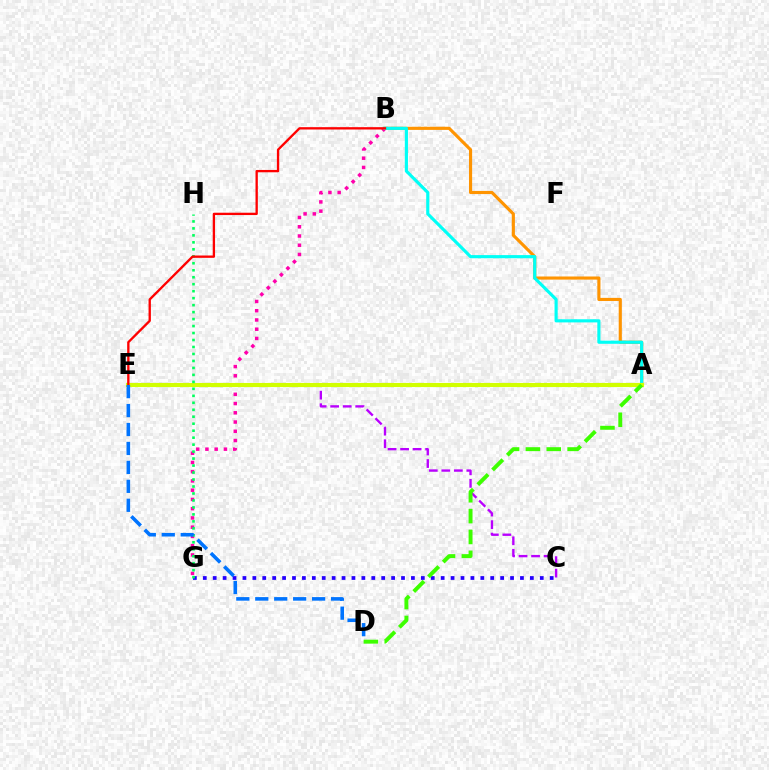{('B', 'G'): [{'color': '#ff00ac', 'line_style': 'dotted', 'thickness': 2.51}], ('C', 'E'): [{'color': '#b900ff', 'line_style': 'dashed', 'thickness': 1.7}], ('A', 'B'): [{'color': '#ff9400', 'line_style': 'solid', 'thickness': 2.26}, {'color': '#00fff6', 'line_style': 'solid', 'thickness': 2.26}], ('C', 'G'): [{'color': '#2500ff', 'line_style': 'dotted', 'thickness': 2.69}], ('A', 'E'): [{'color': '#d1ff00', 'line_style': 'solid', 'thickness': 2.97}], ('G', 'H'): [{'color': '#00ff5c', 'line_style': 'dotted', 'thickness': 1.9}], ('A', 'D'): [{'color': '#3dff00', 'line_style': 'dashed', 'thickness': 2.83}], ('B', 'E'): [{'color': '#ff0000', 'line_style': 'solid', 'thickness': 1.68}], ('D', 'E'): [{'color': '#0074ff', 'line_style': 'dashed', 'thickness': 2.57}]}